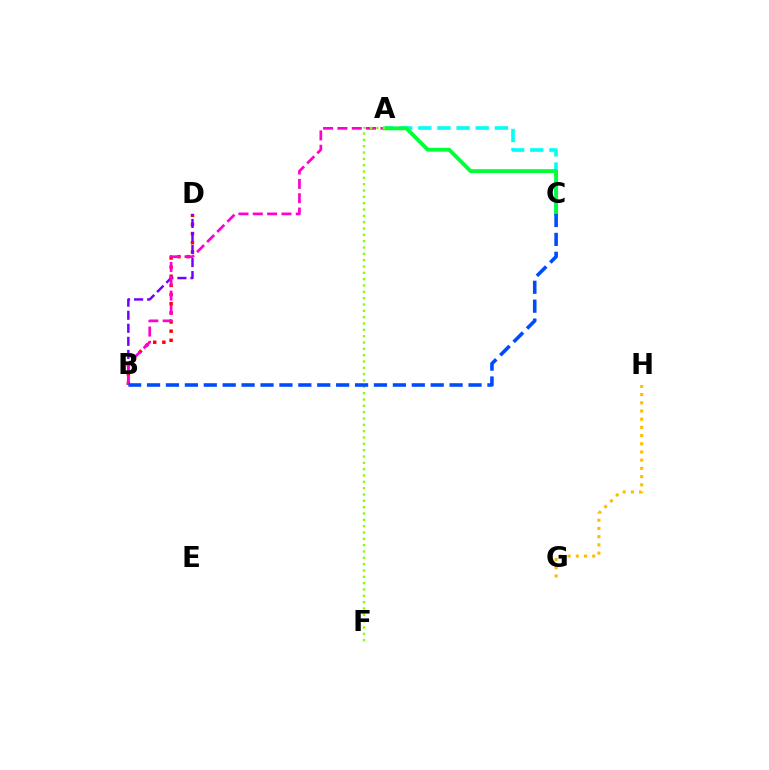{('G', 'H'): [{'color': '#ffbd00', 'line_style': 'dotted', 'thickness': 2.23}], ('B', 'D'): [{'color': '#ff0000', 'line_style': 'dotted', 'thickness': 2.49}, {'color': '#7200ff', 'line_style': 'dashed', 'thickness': 1.77}], ('A', 'C'): [{'color': '#00fff6', 'line_style': 'dashed', 'thickness': 2.6}, {'color': '#00ff39', 'line_style': 'solid', 'thickness': 2.78}], ('A', 'B'): [{'color': '#ff00cf', 'line_style': 'dashed', 'thickness': 1.95}], ('A', 'F'): [{'color': '#84ff00', 'line_style': 'dotted', 'thickness': 1.72}], ('B', 'C'): [{'color': '#004bff', 'line_style': 'dashed', 'thickness': 2.57}]}